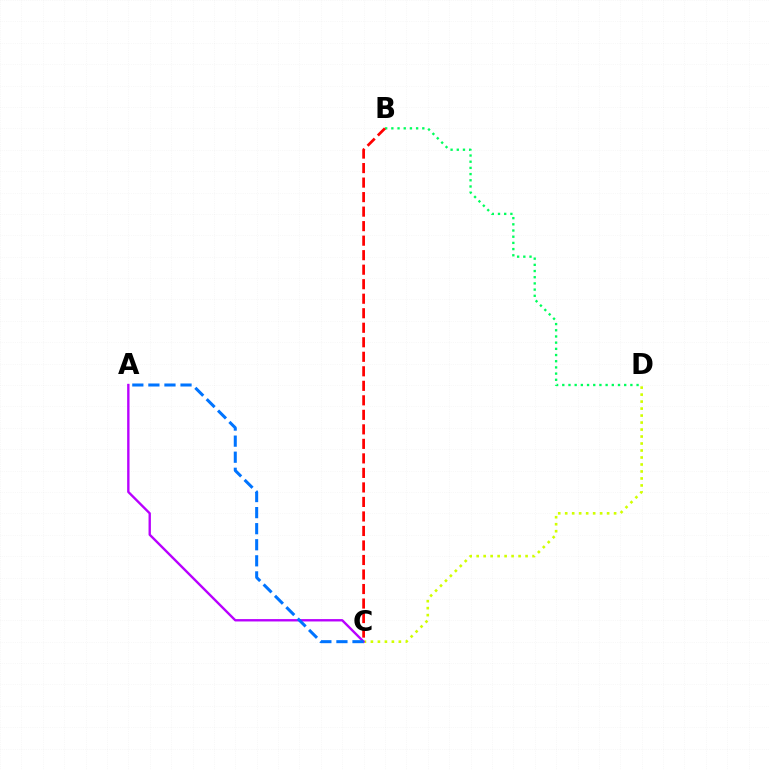{('B', 'D'): [{'color': '#00ff5c', 'line_style': 'dotted', 'thickness': 1.68}], ('C', 'D'): [{'color': '#d1ff00', 'line_style': 'dotted', 'thickness': 1.9}], ('B', 'C'): [{'color': '#ff0000', 'line_style': 'dashed', 'thickness': 1.97}], ('A', 'C'): [{'color': '#b900ff', 'line_style': 'solid', 'thickness': 1.71}, {'color': '#0074ff', 'line_style': 'dashed', 'thickness': 2.18}]}